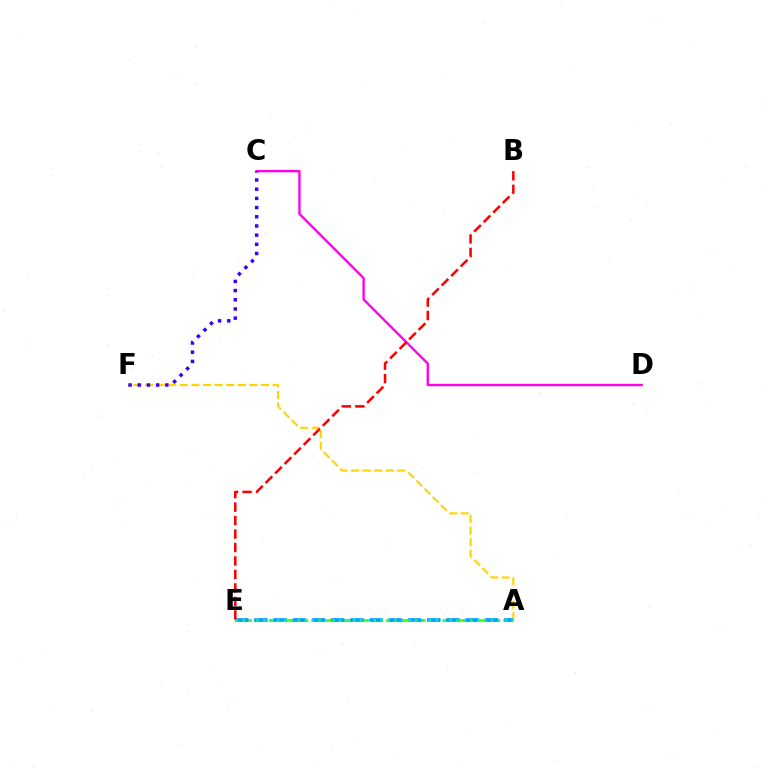{('A', 'E'): [{'color': '#4fff00', 'line_style': 'dashed', 'thickness': 1.99}, {'color': '#009eff', 'line_style': 'dashed', 'thickness': 2.61}, {'color': '#00ff86', 'line_style': 'dotted', 'thickness': 1.87}], ('C', 'D'): [{'color': '#ff00ed', 'line_style': 'solid', 'thickness': 1.71}], ('A', 'F'): [{'color': '#ffd500', 'line_style': 'dashed', 'thickness': 1.57}], ('C', 'F'): [{'color': '#3700ff', 'line_style': 'dotted', 'thickness': 2.5}], ('B', 'E'): [{'color': '#ff0000', 'line_style': 'dashed', 'thickness': 1.83}]}